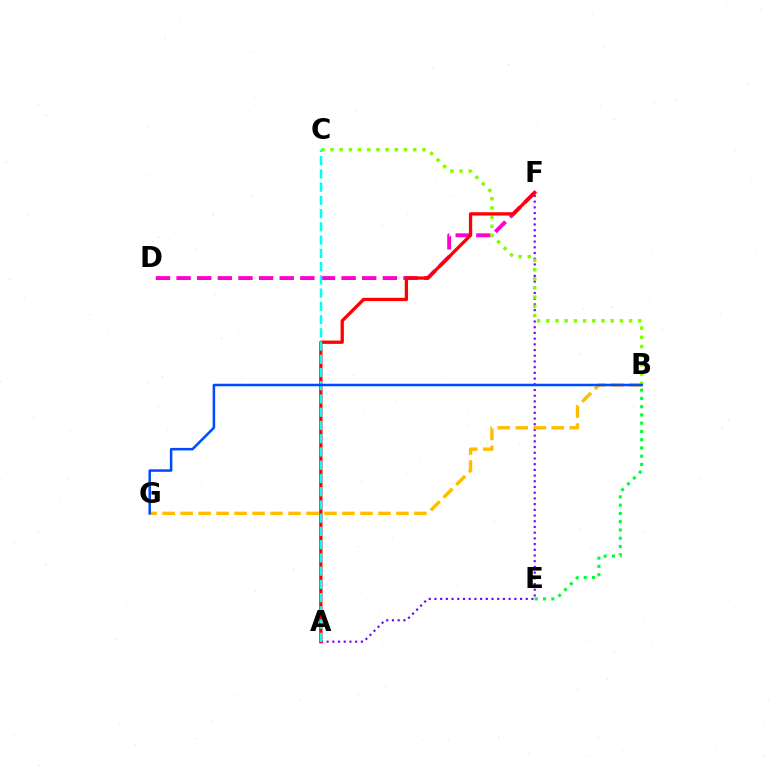{('A', 'F'): [{'color': '#7200ff', 'line_style': 'dotted', 'thickness': 1.55}, {'color': '#ff0000', 'line_style': 'solid', 'thickness': 2.37}], ('D', 'F'): [{'color': '#ff00cf', 'line_style': 'dashed', 'thickness': 2.8}], ('B', 'C'): [{'color': '#84ff00', 'line_style': 'dotted', 'thickness': 2.5}], ('A', 'C'): [{'color': '#00fff6', 'line_style': 'dashed', 'thickness': 1.8}], ('B', 'G'): [{'color': '#ffbd00', 'line_style': 'dashed', 'thickness': 2.44}, {'color': '#004bff', 'line_style': 'solid', 'thickness': 1.82}], ('B', 'E'): [{'color': '#00ff39', 'line_style': 'dotted', 'thickness': 2.24}]}